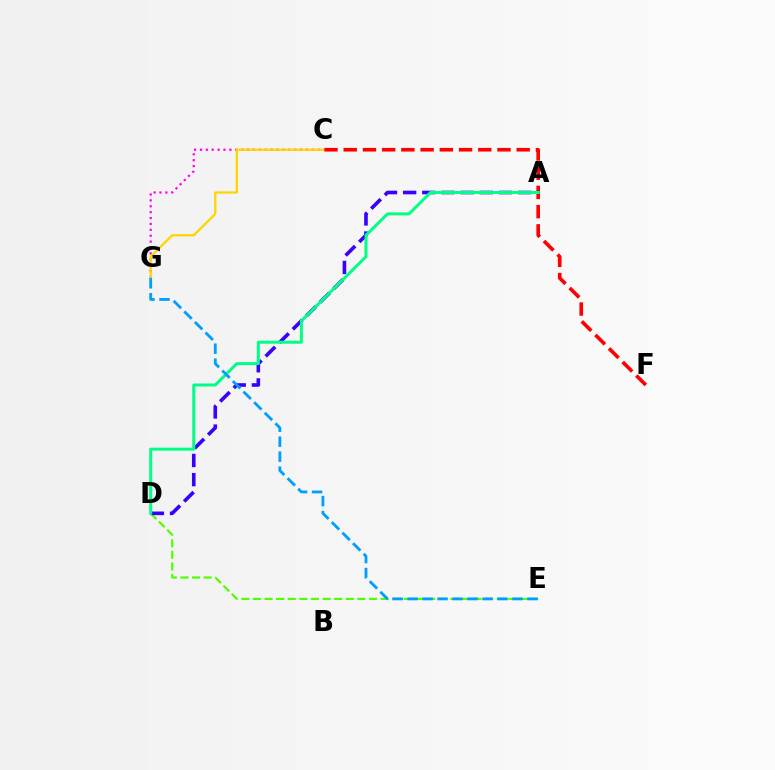{('C', 'G'): [{'color': '#ff00ed', 'line_style': 'dotted', 'thickness': 1.6}, {'color': '#ffd500', 'line_style': 'solid', 'thickness': 1.64}], ('D', 'E'): [{'color': '#4fff00', 'line_style': 'dashed', 'thickness': 1.58}], ('C', 'F'): [{'color': '#ff0000', 'line_style': 'dashed', 'thickness': 2.61}], ('A', 'D'): [{'color': '#3700ff', 'line_style': 'dashed', 'thickness': 2.6}, {'color': '#00ff86', 'line_style': 'solid', 'thickness': 2.16}], ('E', 'G'): [{'color': '#009eff', 'line_style': 'dashed', 'thickness': 2.04}]}